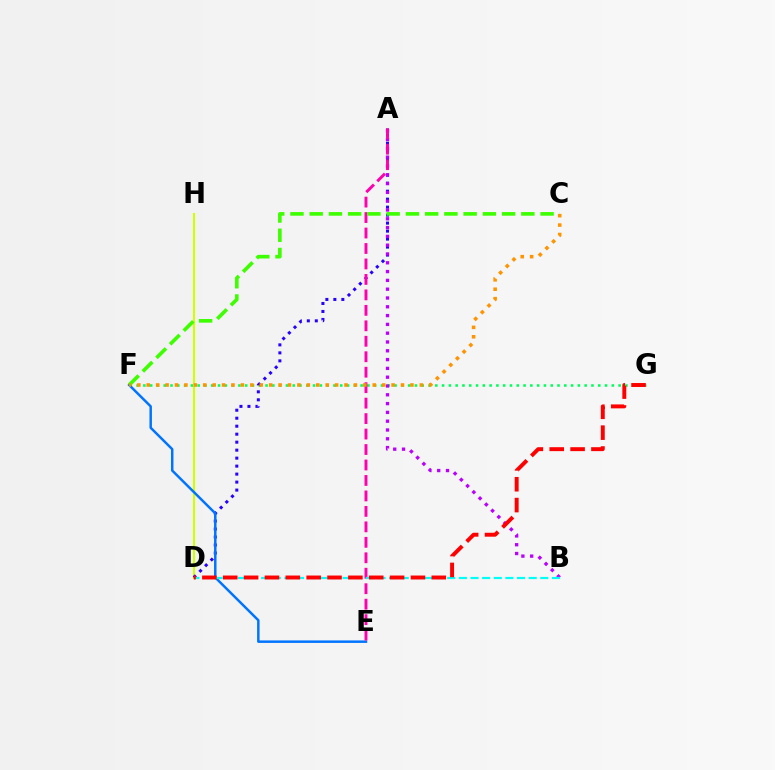{('F', 'G'): [{'color': '#00ff5c', 'line_style': 'dotted', 'thickness': 1.84}], ('D', 'H'): [{'color': '#d1ff00', 'line_style': 'solid', 'thickness': 1.51}], ('A', 'D'): [{'color': '#2500ff', 'line_style': 'dotted', 'thickness': 2.17}], ('A', 'B'): [{'color': '#b900ff', 'line_style': 'dotted', 'thickness': 2.39}], ('E', 'F'): [{'color': '#0074ff', 'line_style': 'solid', 'thickness': 1.78}], ('A', 'E'): [{'color': '#ff00ac', 'line_style': 'dashed', 'thickness': 2.1}], ('C', 'F'): [{'color': '#3dff00', 'line_style': 'dashed', 'thickness': 2.61}, {'color': '#ff9400', 'line_style': 'dotted', 'thickness': 2.56}], ('B', 'D'): [{'color': '#00fff6', 'line_style': 'dashed', 'thickness': 1.58}], ('D', 'G'): [{'color': '#ff0000', 'line_style': 'dashed', 'thickness': 2.83}]}